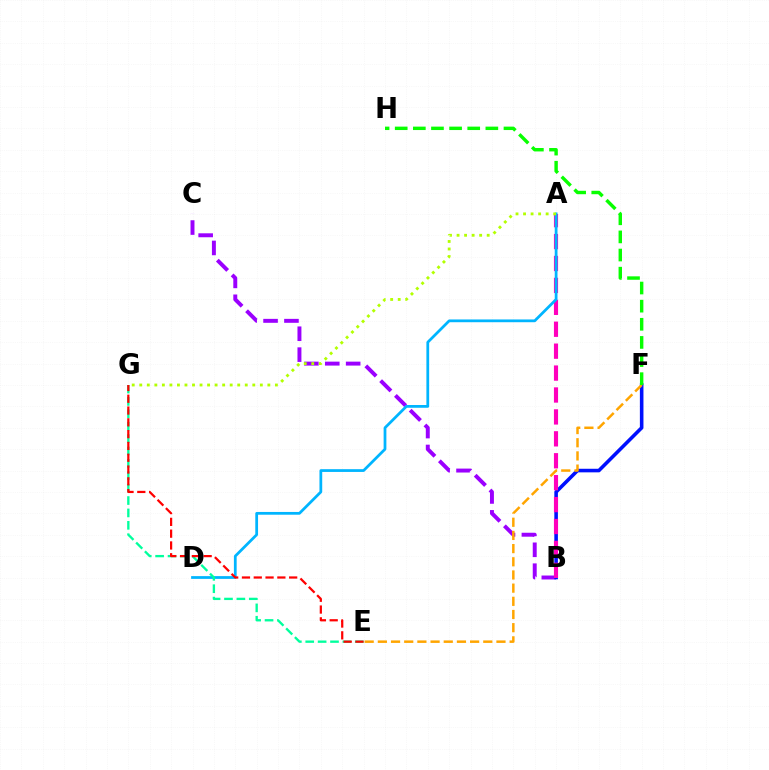{('B', 'C'): [{'color': '#9b00ff', 'line_style': 'dashed', 'thickness': 2.84}], ('B', 'F'): [{'color': '#0010ff', 'line_style': 'solid', 'thickness': 2.57}], ('E', 'F'): [{'color': '#ffa500', 'line_style': 'dashed', 'thickness': 1.79}], ('A', 'B'): [{'color': '#ff00bd', 'line_style': 'dashed', 'thickness': 2.98}], ('F', 'H'): [{'color': '#08ff00', 'line_style': 'dashed', 'thickness': 2.46}], ('A', 'D'): [{'color': '#00b5ff', 'line_style': 'solid', 'thickness': 1.99}], ('E', 'G'): [{'color': '#00ff9d', 'line_style': 'dashed', 'thickness': 1.68}, {'color': '#ff0000', 'line_style': 'dashed', 'thickness': 1.6}], ('A', 'G'): [{'color': '#b3ff00', 'line_style': 'dotted', 'thickness': 2.05}]}